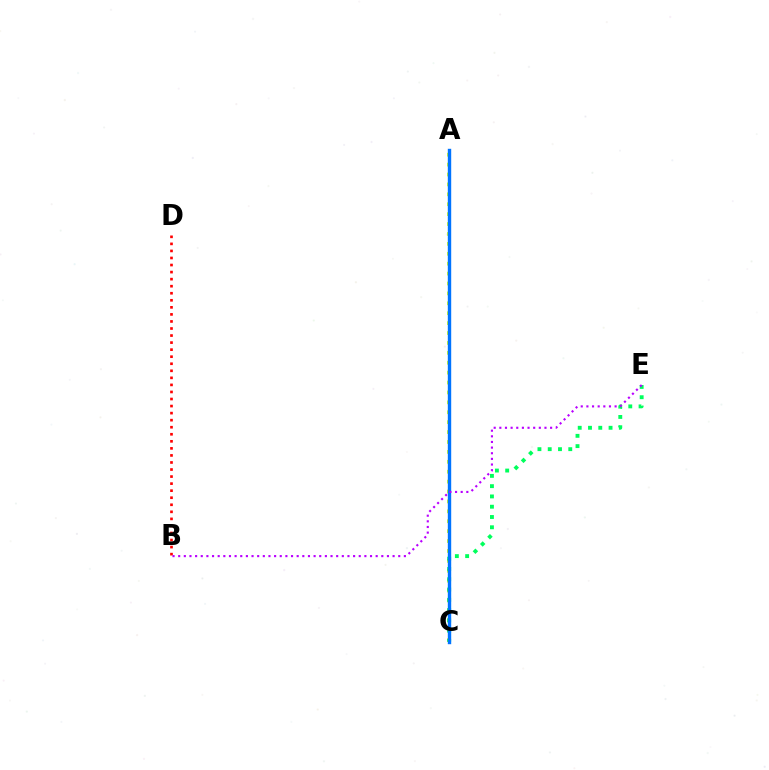{('A', 'C'): [{'color': '#d1ff00', 'line_style': 'dotted', 'thickness': 2.69}, {'color': '#0074ff', 'line_style': 'solid', 'thickness': 2.45}], ('C', 'E'): [{'color': '#00ff5c', 'line_style': 'dotted', 'thickness': 2.79}], ('B', 'D'): [{'color': '#ff0000', 'line_style': 'dotted', 'thickness': 1.92}], ('B', 'E'): [{'color': '#b900ff', 'line_style': 'dotted', 'thickness': 1.53}]}